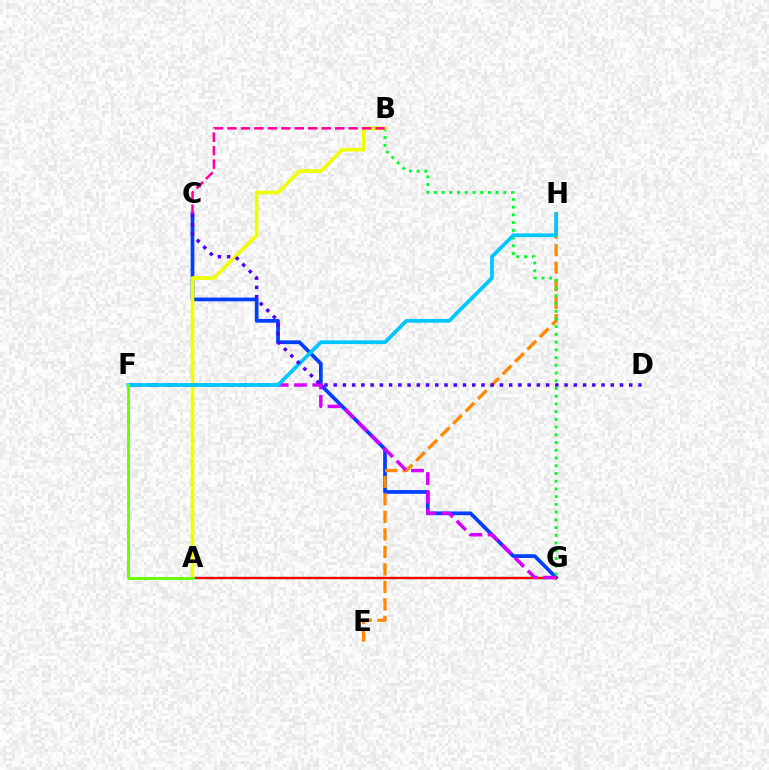{('C', 'G'): [{'color': '#003fff', 'line_style': 'solid', 'thickness': 2.68}], ('A', 'G'): [{'color': '#00ffaf', 'line_style': 'dashed', 'thickness': 1.67}, {'color': '#ff0000', 'line_style': 'solid', 'thickness': 1.67}], ('E', 'H'): [{'color': '#ff8800', 'line_style': 'dashed', 'thickness': 2.38}], ('B', 'G'): [{'color': '#00ff27', 'line_style': 'dotted', 'thickness': 2.1}], ('F', 'G'): [{'color': '#d600ff', 'line_style': 'dashed', 'thickness': 2.49}], ('A', 'B'): [{'color': '#eeff00', 'line_style': 'solid', 'thickness': 2.61}], ('F', 'H'): [{'color': '#00c7ff', 'line_style': 'solid', 'thickness': 2.7}], ('B', 'C'): [{'color': '#ff00a0', 'line_style': 'dashed', 'thickness': 1.83}], ('C', 'D'): [{'color': '#4f00ff', 'line_style': 'dotted', 'thickness': 2.51}], ('A', 'F'): [{'color': '#66ff00', 'line_style': 'solid', 'thickness': 2.08}]}